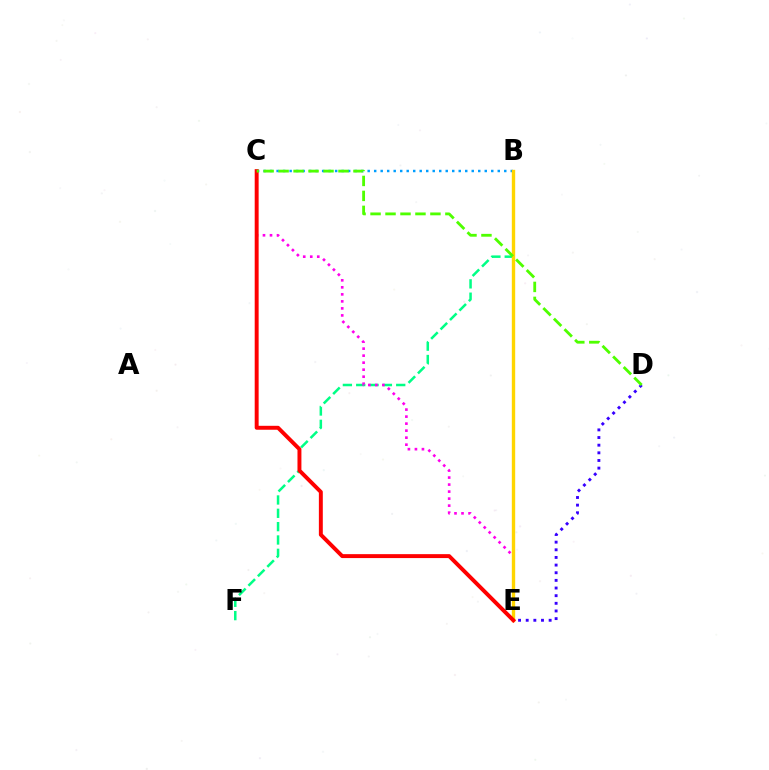{('B', 'C'): [{'color': '#009eff', 'line_style': 'dotted', 'thickness': 1.77}], ('B', 'F'): [{'color': '#00ff86', 'line_style': 'dashed', 'thickness': 1.81}], ('D', 'E'): [{'color': '#3700ff', 'line_style': 'dotted', 'thickness': 2.08}], ('C', 'E'): [{'color': '#ff00ed', 'line_style': 'dotted', 'thickness': 1.91}, {'color': '#ff0000', 'line_style': 'solid', 'thickness': 2.83}], ('B', 'E'): [{'color': '#ffd500', 'line_style': 'solid', 'thickness': 2.43}], ('C', 'D'): [{'color': '#4fff00', 'line_style': 'dashed', 'thickness': 2.03}]}